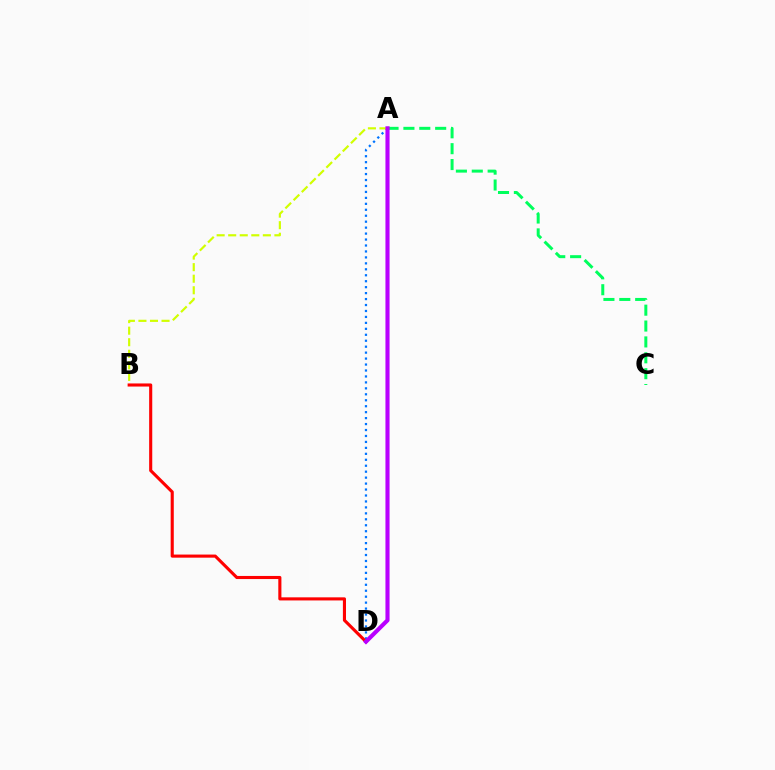{('A', 'D'): [{'color': '#0074ff', 'line_style': 'dotted', 'thickness': 1.62}, {'color': '#b900ff', 'line_style': 'solid', 'thickness': 2.96}], ('A', 'C'): [{'color': '#00ff5c', 'line_style': 'dashed', 'thickness': 2.16}], ('A', 'B'): [{'color': '#d1ff00', 'line_style': 'dashed', 'thickness': 1.57}], ('B', 'D'): [{'color': '#ff0000', 'line_style': 'solid', 'thickness': 2.23}]}